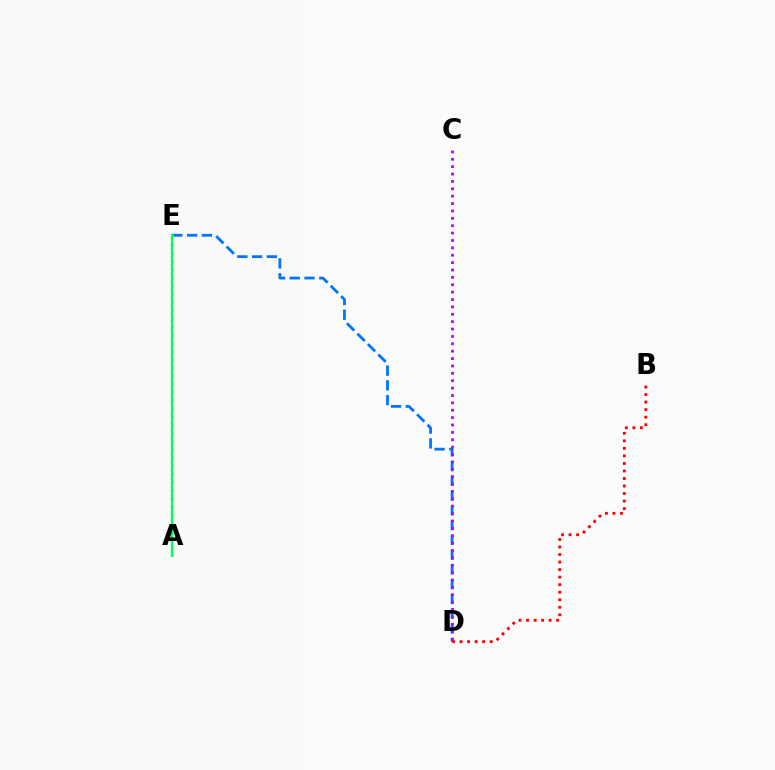{('D', 'E'): [{'color': '#0074ff', 'line_style': 'dashed', 'thickness': 2.0}], ('C', 'D'): [{'color': '#b900ff', 'line_style': 'dotted', 'thickness': 2.01}], ('A', 'E'): [{'color': '#d1ff00', 'line_style': 'dotted', 'thickness': 2.22}, {'color': '#00ff5c', 'line_style': 'solid', 'thickness': 1.69}], ('B', 'D'): [{'color': '#ff0000', 'line_style': 'dotted', 'thickness': 2.05}]}